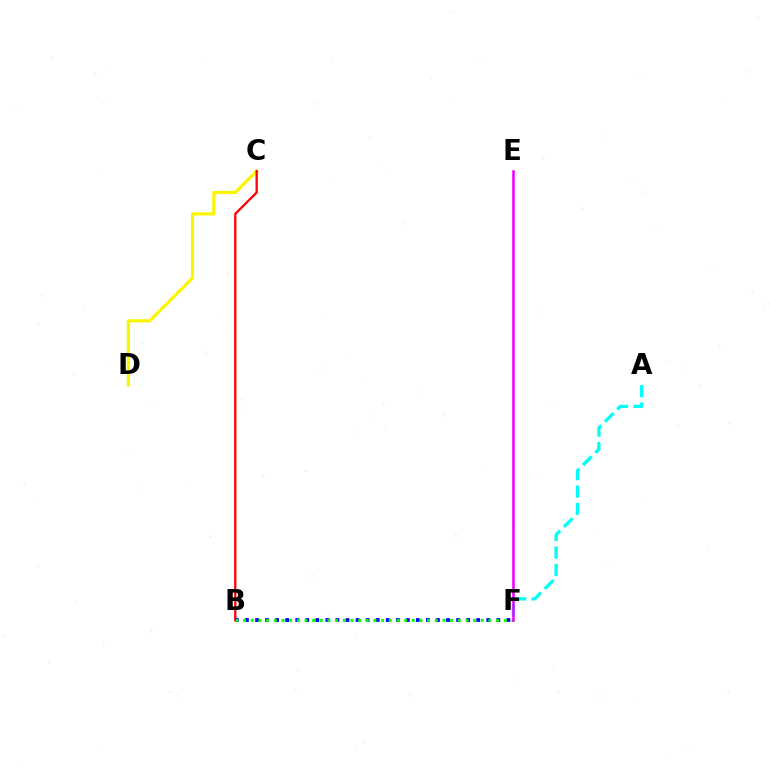{('C', 'D'): [{'color': '#fcf500', 'line_style': 'solid', 'thickness': 2.29}], ('B', 'C'): [{'color': '#ff0000', 'line_style': 'solid', 'thickness': 1.65}], ('B', 'F'): [{'color': '#0010ff', 'line_style': 'dotted', 'thickness': 2.73}, {'color': '#08ff00', 'line_style': 'dotted', 'thickness': 2.08}], ('A', 'F'): [{'color': '#00fff6', 'line_style': 'dashed', 'thickness': 2.37}], ('E', 'F'): [{'color': '#ee00ff', 'line_style': 'solid', 'thickness': 1.85}]}